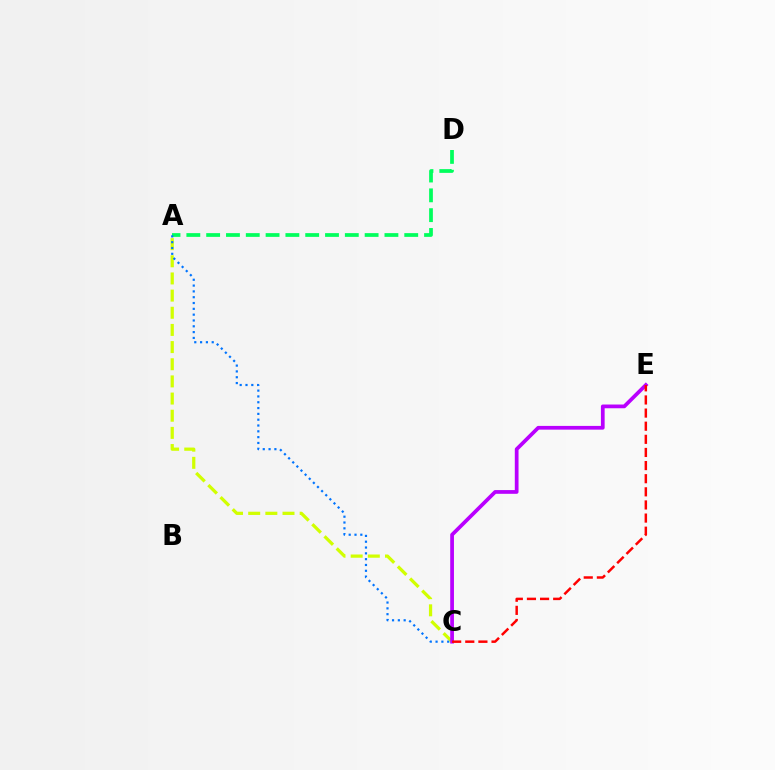{('A', 'D'): [{'color': '#00ff5c', 'line_style': 'dashed', 'thickness': 2.69}], ('A', 'C'): [{'color': '#d1ff00', 'line_style': 'dashed', 'thickness': 2.33}, {'color': '#0074ff', 'line_style': 'dotted', 'thickness': 1.58}], ('C', 'E'): [{'color': '#b900ff', 'line_style': 'solid', 'thickness': 2.69}, {'color': '#ff0000', 'line_style': 'dashed', 'thickness': 1.78}]}